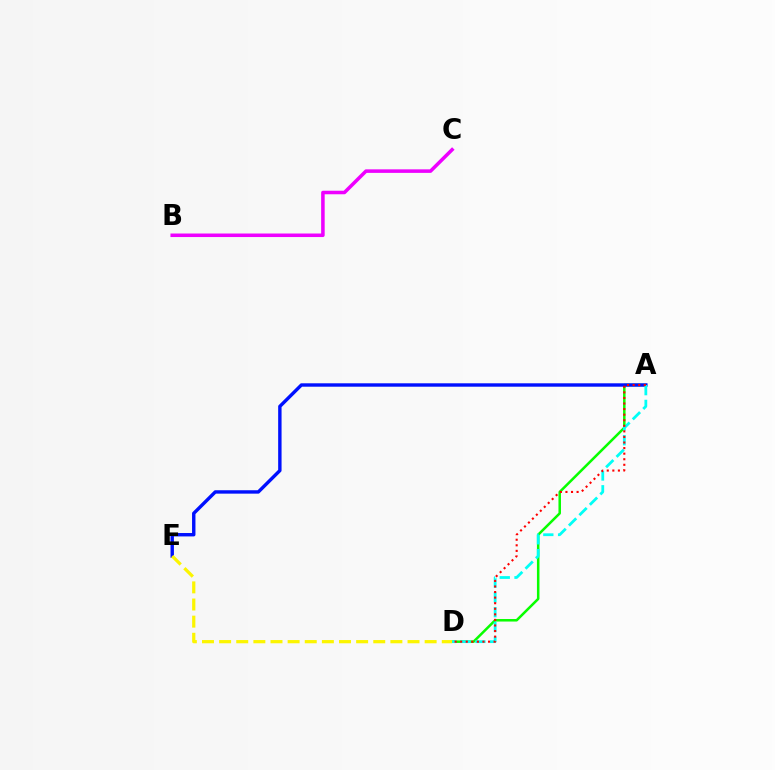{('B', 'C'): [{'color': '#ee00ff', 'line_style': 'solid', 'thickness': 2.54}], ('A', 'D'): [{'color': '#08ff00', 'line_style': 'solid', 'thickness': 1.82}, {'color': '#00fff6', 'line_style': 'dashed', 'thickness': 2.0}, {'color': '#ff0000', 'line_style': 'dotted', 'thickness': 1.51}], ('A', 'E'): [{'color': '#0010ff', 'line_style': 'solid', 'thickness': 2.45}], ('D', 'E'): [{'color': '#fcf500', 'line_style': 'dashed', 'thickness': 2.33}]}